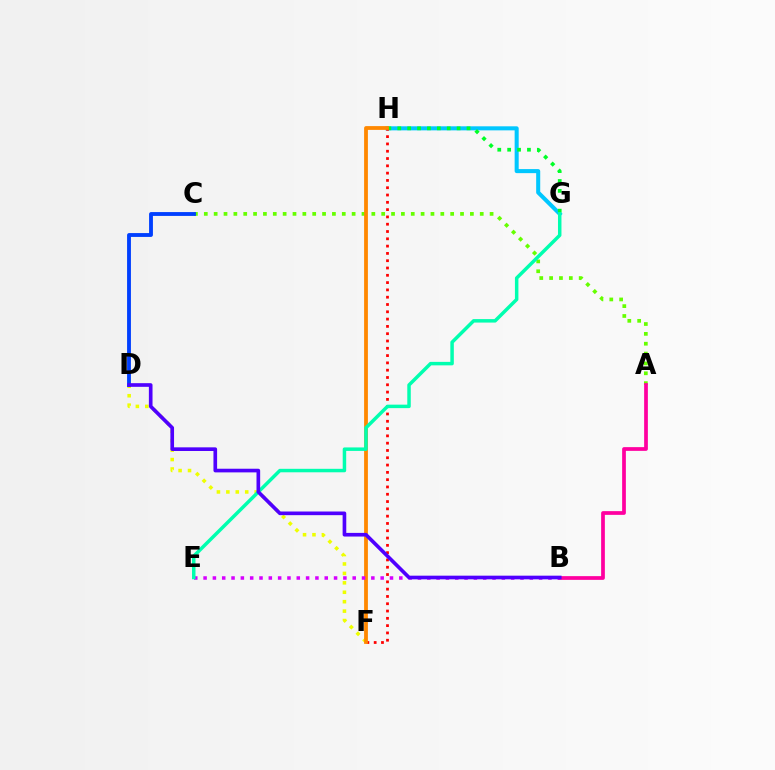{('A', 'C'): [{'color': '#66ff00', 'line_style': 'dotted', 'thickness': 2.68}], ('D', 'F'): [{'color': '#eeff00', 'line_style': 'dotted', 'thickness': 2.56}], ('G', 'H'): [{'color': '#00c7ff', 'line_style': 'solid', 'thickness': 2.91}, {'color': '#00ff27', 'line_style': 'dotted', 'thickness': 2.69}], ('C', 'D'): [{'color': '#003fff', 'line_style': 'solid', 'thickness': 2.77}], ('F', 'H'): [{'color': '#ff0000', 'line_style': 'dotted', 'thickness': 1.98}, {'color': '#ff8800', 'line_style': 'solid', 'thickness': 2.73}], ('A', 'B'): [{'color': '#ff00a0', 'line_style': 'solid', 'thickness': 2.69}], ('B', 'E'): [{'color': '#d600ff', 'line_style': 'dotted', 'thickness': 2.53}], ('E', 'G'): [{'color': '#00ffaf', 'line_style': 'solid', 'thickness': 2.5}], ('B', 'D'): [{'color': '#4f00ff', 'line_style': 'solid', 'thickness': 2.63}]}